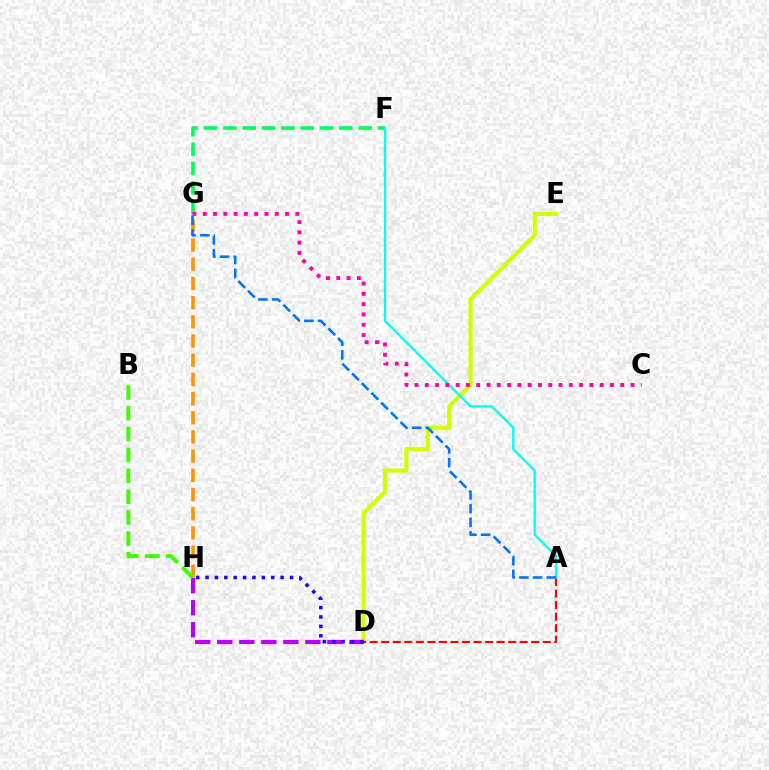{('G', 'H'): [{'color': '#ff9400', 'line_style': 'dashed', 'thickness': 2.61}], ('D', 'E'): [{'color': '#d1ff00', 'line_style': 'solid', 'thickness': 2.95}], ('D', 'H'): [{'color': '#b900ff', 'line_style': 'dashed', 'thickness': 2.99}, {'color': '#2500ff', 'line_style': 'dotted', 'thickness': 2.55}], ('A', 'D'): [{'color': '#ff0000', 'line_style': 'dashed', 'thickness': 1.57}], ('F', 'G'): [{'color': '#00ff5c', 'line_style': 'dashed', 'thickness': 2.63}], ('A', 'F'): [{'color': '#00fff6', 'line_style': 'solid', 'thickness': 1.66}], ('C', 'G'): [{'color': '#ff00ac', 'line_style': 'dotted', 'thickness': 2.8}], ('A', 'G'): [{'color': '#0074ff', 'line_style': 'dashed', 'thickness': 1.86}], ('B', 'H'): [{'color': '#3dff00', 'line_style': 'dashed', 'thickness': 2.83}]}